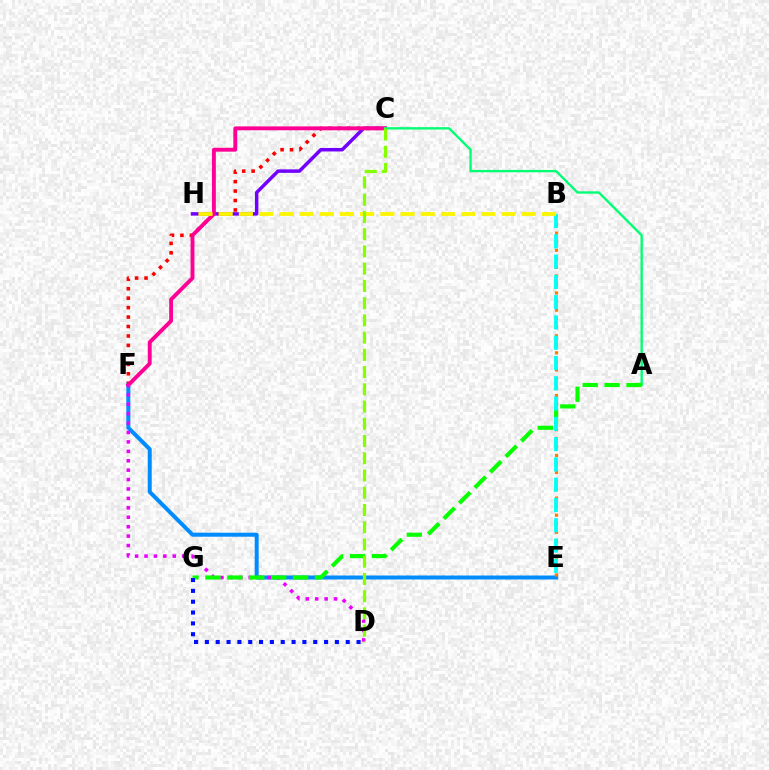{('C', 'H'): [{'color': '#7200ff', 'line_style': 'solid', 'thickness': 2.5}], ('C', 'F'): [{'color': '#ff0000', 'line_style': 'dotted', 'thickness': 2.57}, {'color': '#ff0094', 'line_style': 'solid', 'thickness': 2.79}], ('E', 'F'): [{'color': '#008cff', 'line_style': 'solid', 'thickness': 2.87}], ('D', 'F'): [{'color': '#ee00ff', 'line_style': 'dotted', 'thickness': 2.56}], ('B', 'E'): [{'color': '#ff7c00', 'line_style': 'dotted', 'thickness': 2.32}, {'color': '#00fff6', 'line_style': 'dashed', 'thickness': 2.75}], ('A', 'C'): [{'color': '#00ff74', 'line_style': 'solid', 'thickness': 1.7}], ('A', 'G'): [{'color': '#08ff00', 'line_style': 'dashed', 'thickness': 2.98}], ('B', 'H'): [{'color': '#fcf500', 'line_style': 'dashed', 'thickness': 2.74}], ('D', 'G'): [{'color': '#0010ff', 'line_style': 'dotted', 'thickness': 2.94}], ('C', 'D'): [{'color': '#84ff00', 'line_style': 'dashed', 'thickness': 2.34}]}